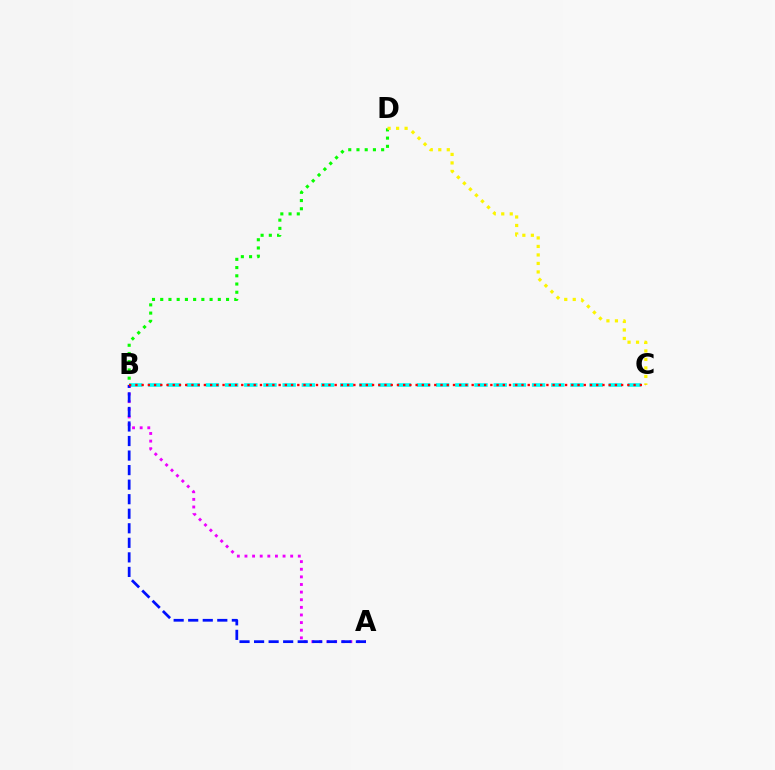{('B', 'C'): [{'color': '#00fff6', 'line_style': 'dashed', 'thickness': 2.61}, {'color': '#ff0000', 'line_style': 'dotted', 'thickness': 1.69}], ('B', 'D'): [{'color': '#08ff00', 'line_style': 'dotted', 'thickness': 2.24}], ('A', 'B'): [{'color': '#ee00ff', 'line_style': 'dotted', 'thickness': 2.07}, {'color': '#0010ff', 'line_style': 'dashed', 'thickness': 1.98}], ('C', 'D'): [{'color': '#fcf500', 'line_style': 'dotted', 'thickness': 2.31}]}